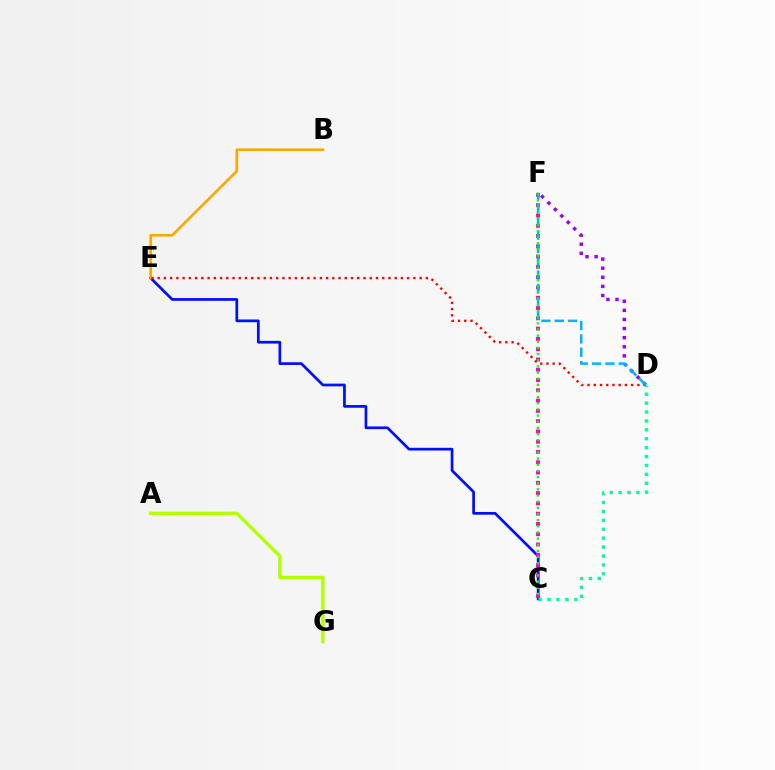{('C', 'E'): [{'color': '#0010ff', 'line_style': 'solid', 'thickness': 1.96}], ('C', 'F'): [{'color': '#ff00bd', 'line_style': 'dotted', 'thickness': 2.79}, {'color': '#08ff00', 'line_style': 'dotted', 'thickness': 1.67}], ('B', 'E'): [{'color': '#ffa500', 'line_style': 'solid', 'thickness': 1.88}], ('D', 'E'): [{'color': '#ff0000', 'line_style': 'dotted', 'thickness': 1.69}], ('C', 'D'): [{'color': '#00ff9d', 'line_style': 'dotted', 'thickness': 2.42}], ('D', 'F'): [{'color': '#9b00ff', 'line_style': 'dotted', 'thickness': 2.47}, {'color': '#00b5ff', 'line_style': 'dashed', 'thickness': 1.81}], ('A', 'G'): [{'color': '#b3ff00', 'line_style': 'solid', 'thickness': 2.42}]}